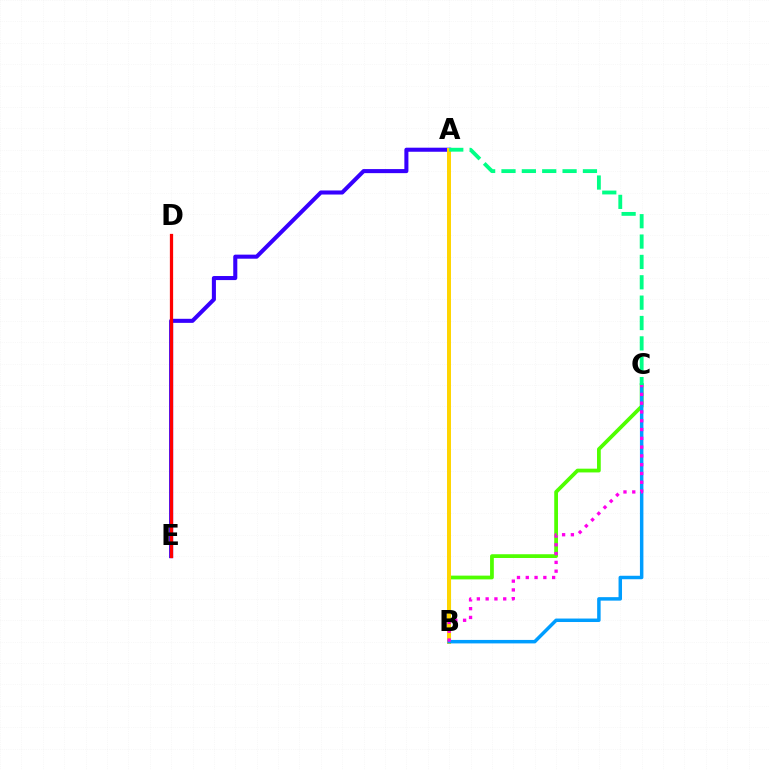{('A', 'E'): [{'color': '#3700ff', 'line_style': 'solid', 'thickness': 2.92}], ('B', 'C'): [{'color': '#4fff00', 'line_style': 'solid', 'thickness': 2.7}, {'color': '#009eff', 'line_style': 'solid', 'thickness': 2.5}, {'color': '#ff00ed', 'line_style': 'dotted', 'thickness': 2.39}], ('A', 'B'): [{'color': '#ffd500', 'line_style': 'solid', 'thickness': 2.86}], ('A', 'C'): [{'color': '#00ff86', 'line_style': 'dashed', 'thickness': 2.77}], ('D', 'E'): [{'color': '#ff0000', 'line_style': 'solid', 'thickness': 2.34}]}